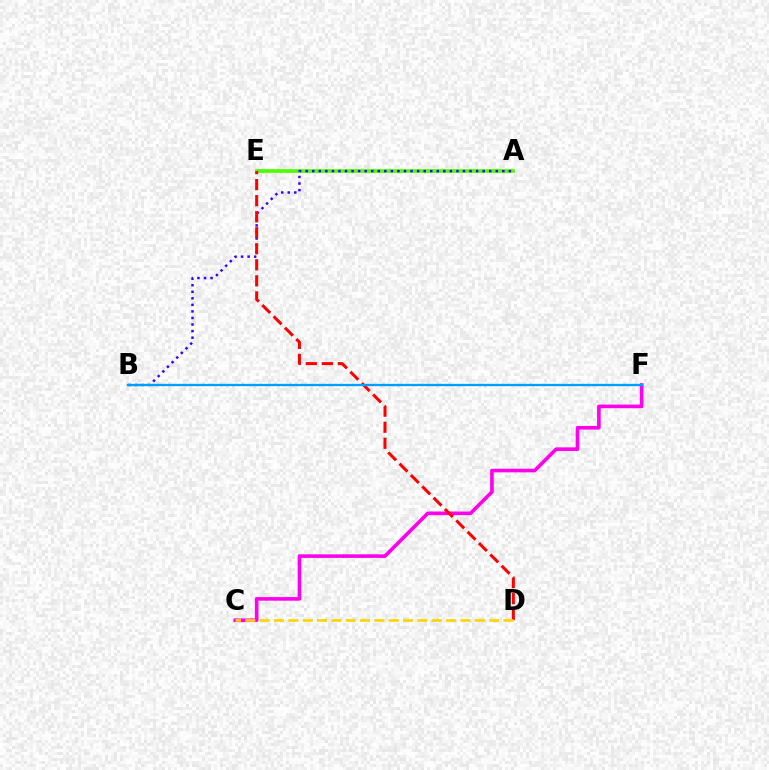{('A', 'E'): [{'color': '#4fff00', 'line_style': 'solid', 'thickness': 2.67}], ('A', 'B'): [{'color': '#3700ff', 'line_style': 'dotted', 'thickness': 1.78}], ('B', 'F'): [{'color': '#00ff86', 'line_style': 'dotted', 'thickness': 1.56}, {'color': '#009eff', 'line_style': 'solid', 'thickness': 1.64}], ('C', 'F'): [{'color': '#ff00ed', 'line_style': 'solid', 'thickness': 2.6}], ('D', 'E'): [{'color': '#ff0000', 'line_style': 'dashed', 'thickness': 2.18}], ('C', 'D'): [{'color': '#ffd500', 'line_style': 'dashed', 'thickness': 1.95}]}